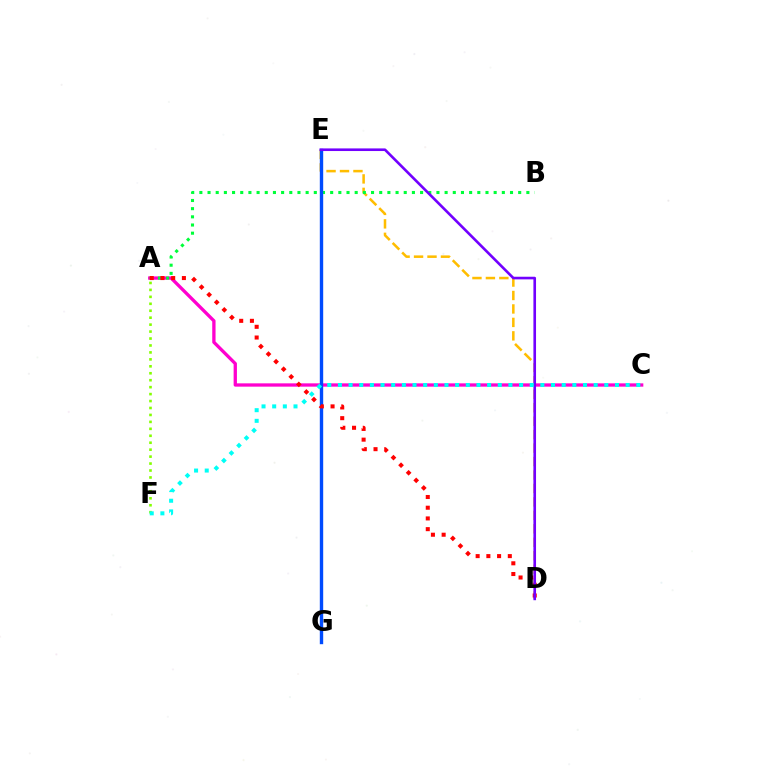{('A', 'C'): [{'color': '#ff00cf', 'line_style': 'solid', 'thickness': 2.38}], ('D', 'E'): [{'color': '#ffbd00', 'line_style': 'dashed', 'thickness': 1.83}, {'color': '#7200ff', 'line_style': 'solid', 'thickness': 1.89}], ('A', 'B'): [{'color': '#00ff39', 'line_style': 'dotted', 'thickness': 2.22}], ('E', 'G'): [{'color': '#004bff', 'line_style': 'solid', 'thickness': 2.43}], ('A', 'D'): [{'color': '#ff0000', 'line_style': 'dotted', 'thickness': 2.91}], ('A', 'F'): [{'color': '#84ff00', 'line_style': 'dotted', 'thickness': 1.89}], ('C', 'F'): [{'color': '#00fff6', 'line_style': 'dotted', 'thickness': 2.9}]}